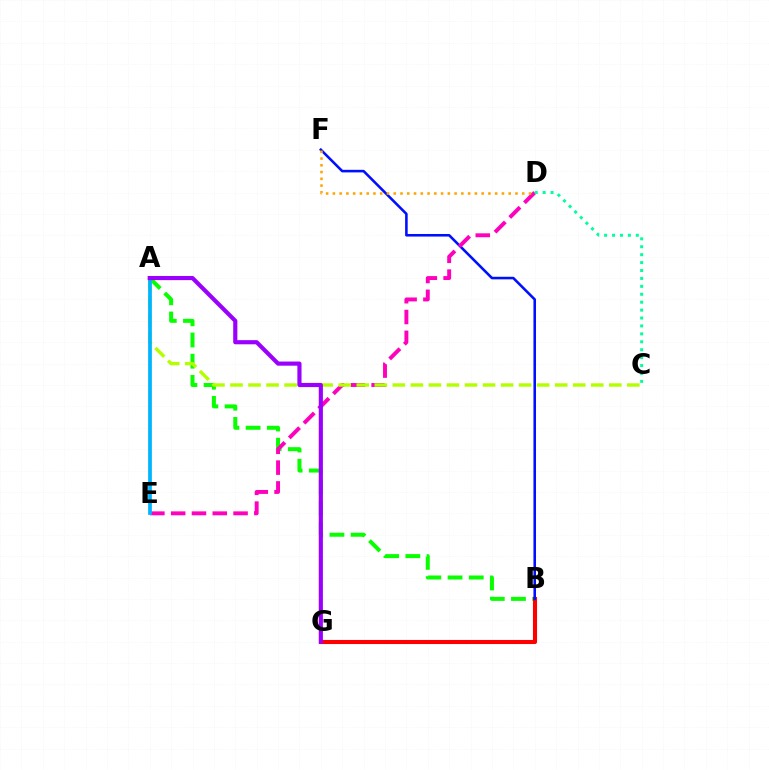{('A', 'B'): [{'color': '#08ff00', 'line_style': 'dashed', 'thickness': 2.88}], ('B', 'G'): [{'color': '#ff0000', 'line_style': 'solid', 'thickness': 2.94}], ('B', 'F'): [{'color': '#0010ff', 'line_style': 'solid', 'thickness': 1.86}], ('D', 'E'): [{'color': '#ff00bd', 'line_style': 'dashed', 'thickness': 2.83}], ('C', 'D'): [{'color': '#00ff9d', 'line_style': 'dotted', 'thickness': 2.15}], ('A', 'C'): [{'color': '#b3ff00', 'line_style': 'dashed', 'thickness': 2.45}], ('A', 'E'): [{'color': '#00b5ff', 'line_style': 'solid', 'thickness': 2.69}], ('D', 'F'): [{'color': '#ffa500', 'line_style': 'dotted', 'thickness': 1.84}], ('A', 'G'): [{'color': '#9b00ff', 'line_style': 'solid', 'thickness': 2.99}]}